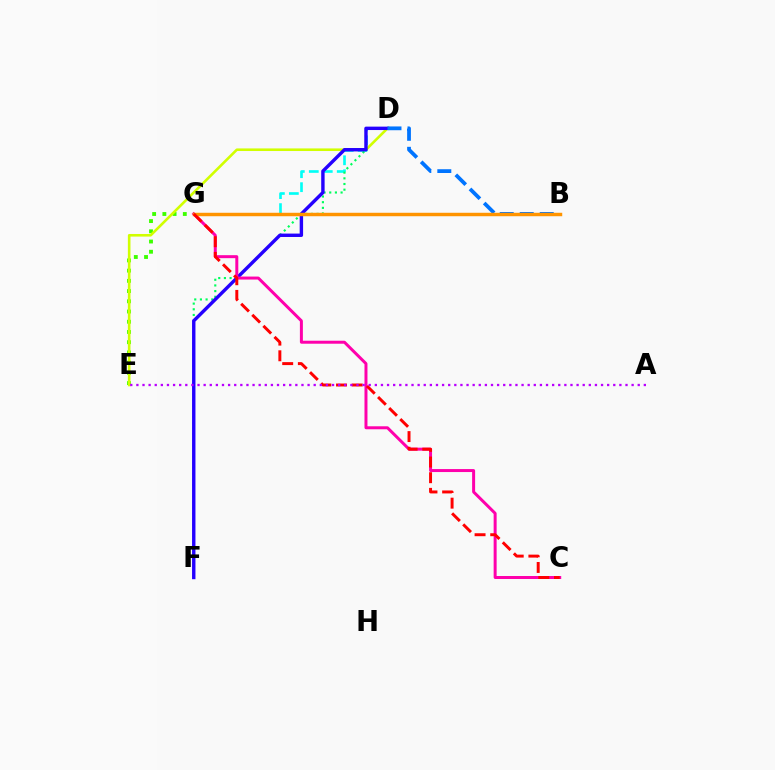{('D', 'G'): [{'color': '#00fff6', 'line_style': 'dashed', 'thickness': 1.9}], ('E', 'G'): [{'color': '#3dff00', 'line_style': 'dotted', 'thickness': 2.78}], ('D', 'F'): [{'color': '#00ff5c', 'line_style': 'dotted', 'thickness': 1.54}, {'color': '#2500ff', 'line_style': 'solid', 'thickness': 2.45}], ('D', 'E'): [{'color': '#d1ff00', 'line_style': 'solid', 'thickness': 1.87}], ('B', 'D'): [{'color': '#0074ff', 'line_style': 'dashed', 'thickness': 2.72}], ('C', 'G'): [{'color': '#ff00ac', 'line_style': 'solid', 'thickness': 2.15}, {'color': '#ff0000', 'line_style': 'dashed', 'thickness': 2.13}], ('B', 'G'): [{'color': '#ff9400', 'line_style': 'solid', 'thickness': 2.49}], ('A', 'E'): [{'color': '#b900ff', 'line_style': 'dotted', 'thickness': 1.66}]}